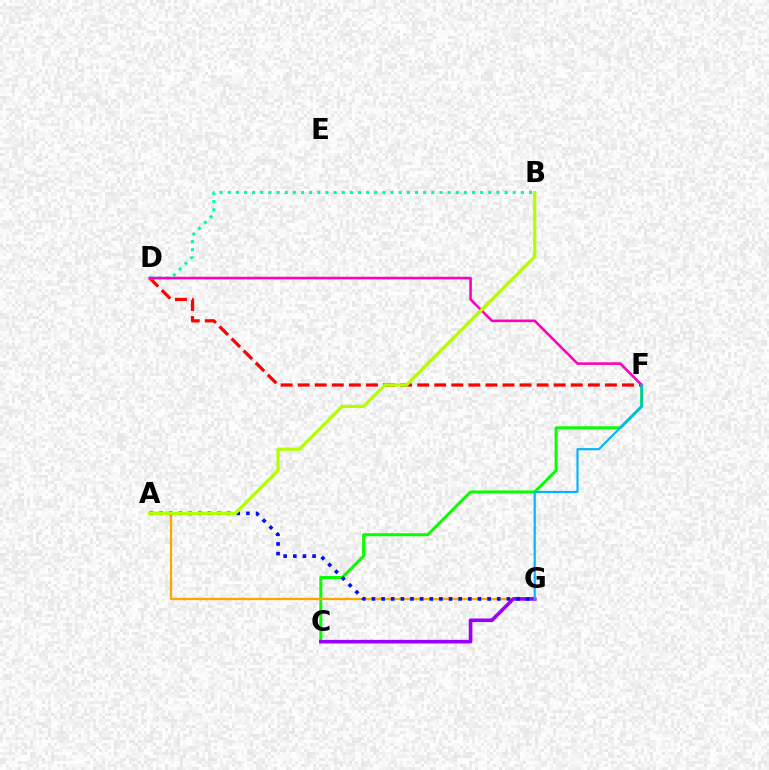{('C', 'F'): [{'color': '#08ff00', 'line_style': 'solid', 'thickness': 2.16}], ('A', 'G'): [{'color': '#ffa500', 'line_style': 'solid', 'thickness': 1.66}, {'color': '#0010ff', 'line_style': 'dotted', 'thickness': 2.62}], ('C', 'G'): [{'color': '#9b00ff', 'line_style': 'solid', 'thickness': 2.6}], ('D', 'F'): [{'color': '#ff0000', 'line_style': 'dashed', 'thickness': 2.32}, {'color': '#ff00bd', 'line_style': 'solid', 'thickness': 1.87}], ('B', 'D'): [{'color': '#00ff9d', 'line_style': 'dotted', 'thickness': 2.21}], ('A', 'B'): [{'color': '#b3ff00', 'line_style': 'solid', 'thickness': 2.33}], ('F', 'G'): [{'color': '#00b5ff', 'line_style': 'solid', 'thickness': 1.54}]}